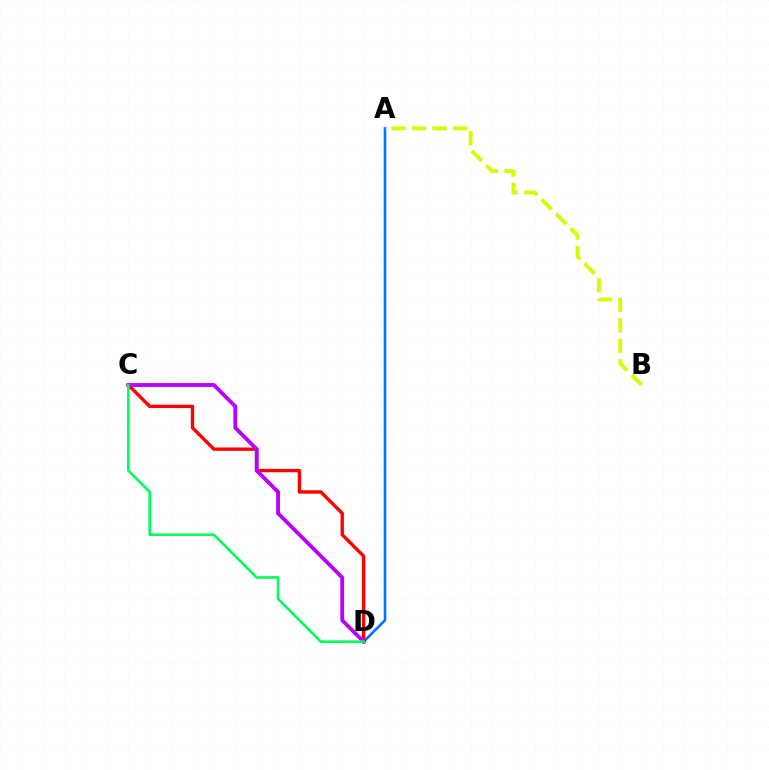{('A', 'D'): [{'color': '#0074ff', 'line_style': 'solid', 'thickness': 1.87}], ('C', 'D'): [{'color': '#ff0000', 'line_style': 'solid', 'thickness': 2.42}, {'color': '#b900ff', 'line_style': 'solid', 'thickness': 2.76}, {'color': '#00ff5c', 'line_style': 'solid', 'thickness': 1.9}], ('A', 'B'): [{'color': '#d1ff00', 'line_style': 'dashed', 'thickness': 2.78}]}